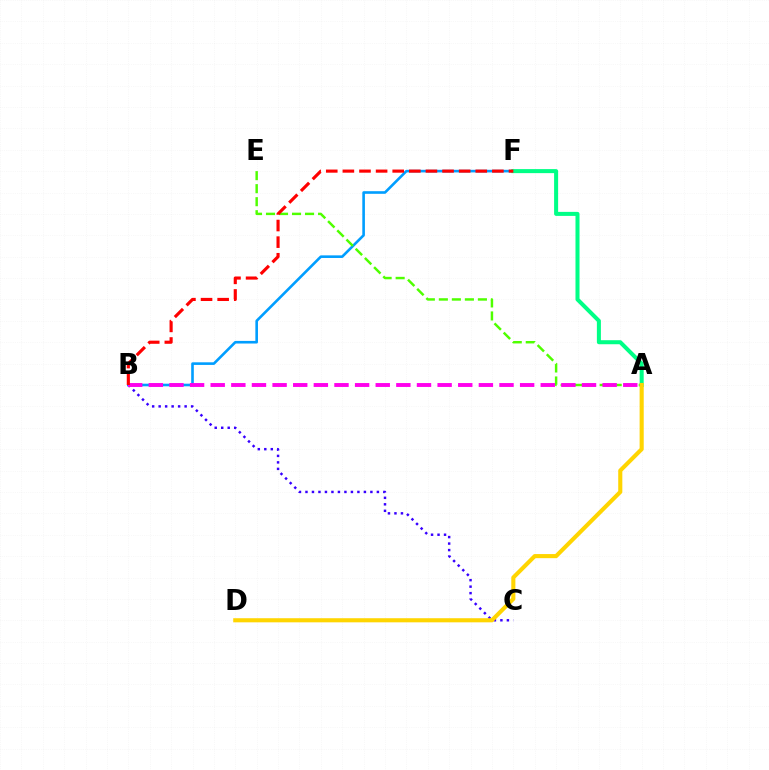{('B', 'F'): [{'color': '#009eff', 'line_style': 'solid', 'thickness': 1.88}, {'color': '#ff0000', 'line_style': 'dashed', 'thickness': 2.26}], ('A', 'E'): [{'color': '#4fff00', 'line_style': 'dashed', 'thickness': 1.77}], ('A', 'F'): [{'color': '#00ff86', 'line_style': 'solid', 'thickness': 2.9}], ('B', 'C'): [{'color': '#3700ff', 'line_style': 'dotted', 'thickness': 1.76}], ('A', 'B'): [{'color': '#ff00ed', 'line_style': 'dashed', 'thickness': 2.8}], ('A', 'D'): [{'color': '#ffd500', 'line_style': 'solid', 'thickness': 2.96}]}